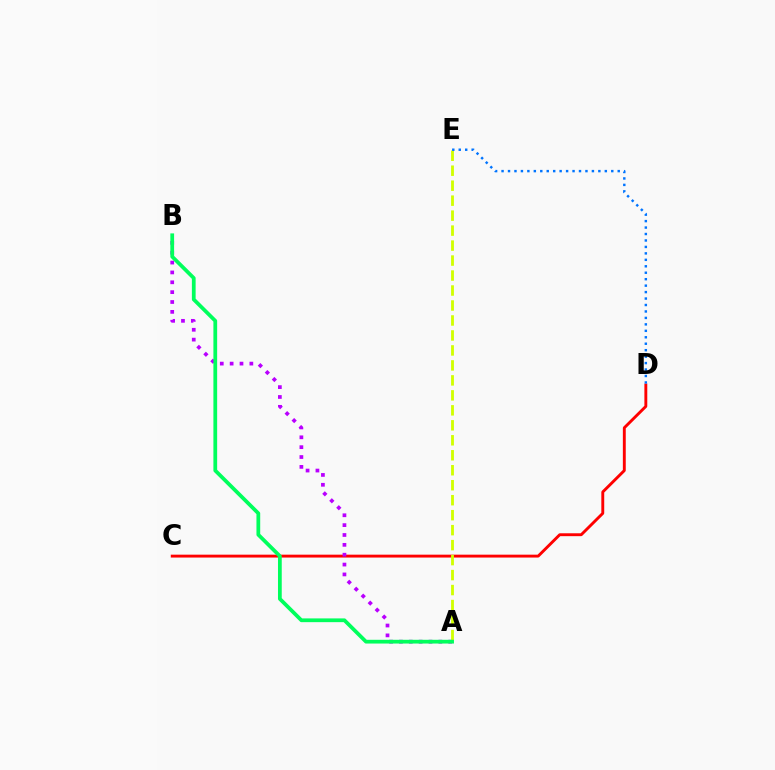{('C', 'D'): [{'color': '#ff0000', 'line_style': 'solid', 'thickness': 2.08}], ('A', 'B'): [{'color': '#b900ff', 'line_style': 'dotted', 'thickness': 2.68}, {'color': '#00ff5c', 'line_style': 'solid', 'thickness': 2.7}], ('A', 'E'): [{'color': '#d1ff00', 'line_style': 'dashed', 'thickness': 2.03}], ('D', 'E'): [{'color': '#0074ff', 'line_style': 'dotted', 'thickness': 1.75}]}